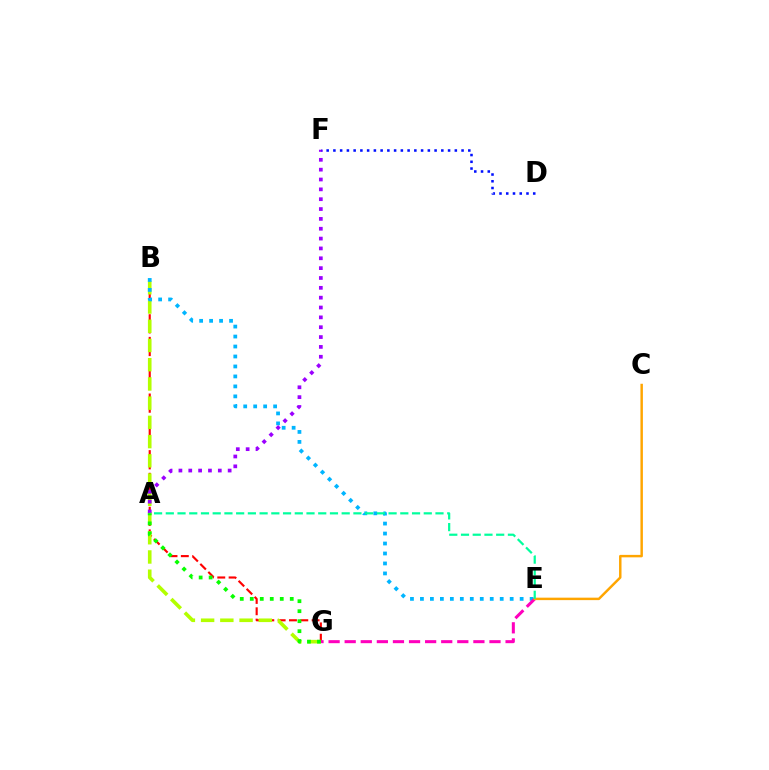{('B', 'G'): [{'color': '#ff0000', 'line_style': 'dashed', 'thickness': 1.54}, {'color': '#b3ff00', 'line_style': 'dashed', 'thickness': 2.61}], ('B', 'E'): [{'color': '#00b5ff', 'line_style': 'dotted', 'thickness': 2.71}], ('A', 'F'): [{'color': '#9b00ff', 'line_style': 'dotted', 'thickness': 2.68}], ('E', 'G'): [{'color': '#ff00bd', 'line_style': 'dashed', 'thickness': 2.19}], ('D', 'F'): [{'color': '#0010ff', 'line_style': 'dotted', 'thickness': 1.83}], ('C', 'E'): [{'color': '#ffa500', 'line_style': 'solid', 'thickness': 1.77}], ('A', 'E'): [{'color': '#00ff9d', 'line_style': 'dashed', 'thickness': 1.59}], ('A', 'G'): [{'color': '#08ff00', 'line_style': 'dotted', 'thickness': 2.72}]}